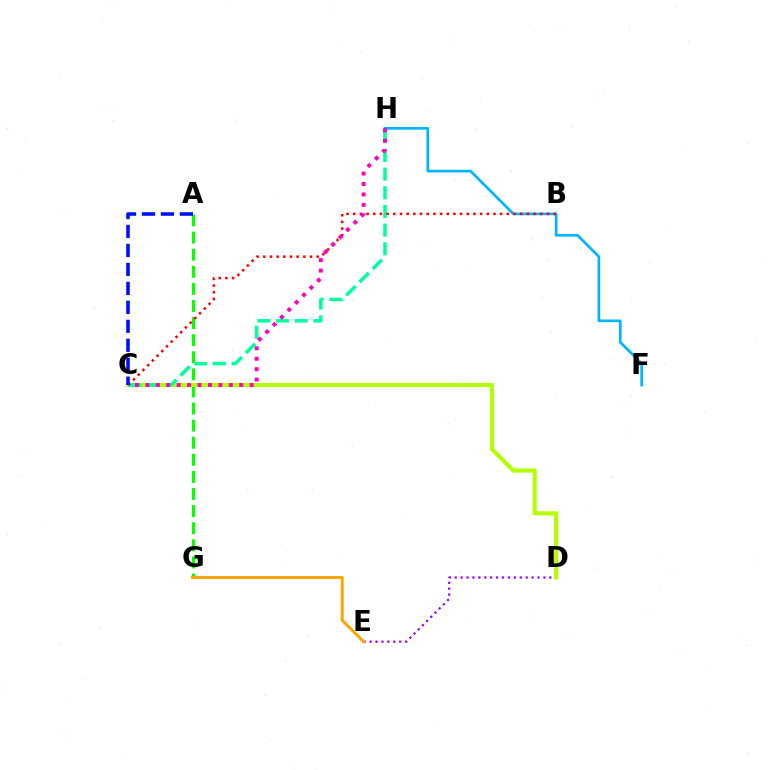{('D', 'E'): [{'color': '#9b00ff', 'line_style': 'dotted', 'thickness': 1.61}], ('F', 'H'): [{'color': '#00b5ff', 'line_style': 'solid', 'thickness': 1.93}], ('A', 'G'): [{'color': '#08ff00', 'line_style': 'dashed', 'thickness': 2.32}], ('C', 'D'): [{'color': '#b3ff00', 'line_style': 'solid', 'thickness': 2.96}], ('C', 'H'): [{'color': '#00ff9d', 'line_style': 'dashed', 'thickness': 2.54}, {'color': '#ff00bd', 'line_style': 'dotted', 'thickness': 2.83}], ('B', 'C'): [{'color': '#ff0000', 'line_style': 'dotted', 'thickness': 1.81}], ('E', 'G'): [{'color': '#ffa500', 'line_style': 'solid', 'thickness': 2.13}], ('A', 'C'): [{'color': '#0010ff', 'line_style': 'dashed', 'thickness': 2.58}]}